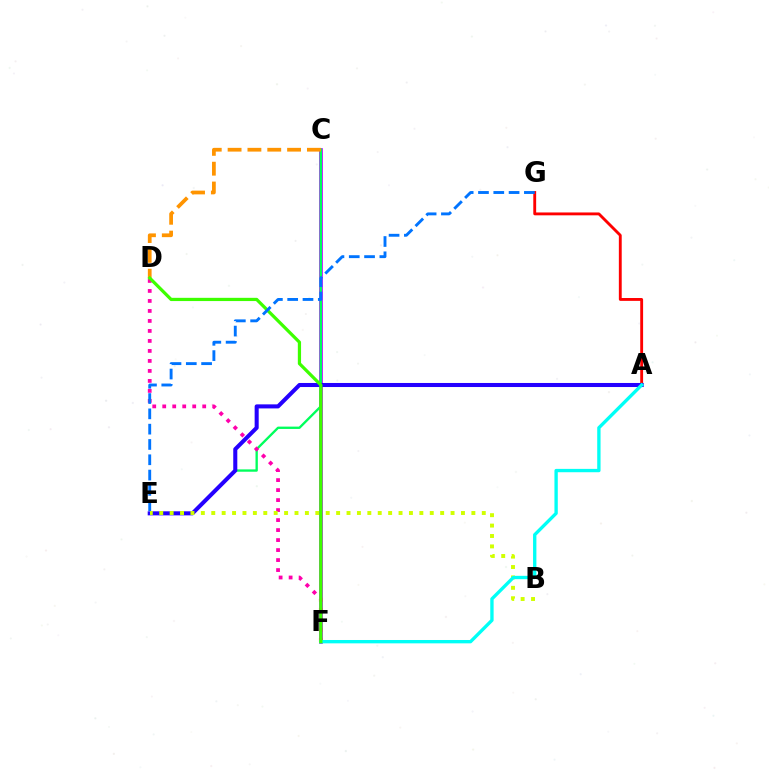{('A', 'G'): [{'color': '#ff0000', 'line_style': 'solid', 'thickness': 2.06}], ('C', 'F'): [{'color': '#b900ff', 'line_style': 'solid', 'thickness': 2.63}], ('C', 'E'): [{'color': '#00ff5c', 'line_style': 'solid', 'thickness': 1.68}], ('D', 'F'): [{'color': '#ff00ac', 'line_style': 'dotted', 'thickness': 2.72}, {'color': '#3dff00', 'line_style': 'solid', 'thickness': 2.33}], ('A', 'E'): [{'color': '#2500ff', 'line_style': 'solid', 'thickness': 2.92}], ('C', 'D'): [{'color': '#ff9400', 'line_style': 'dashed', 'thickness': 2.69}], ('B', 'E'): [{'color': '#d1ff00', 'line_style': 'dotted', 'thickness': 2.83}], ('A', 'F'): [{'color': '#00fff6', 'line_style': 'solid', 'thickness': 2.41}], ('E', 'G'): [{'color': '#0074ff', 'line_style': 'dashed', 'thickness': 2.08}]}